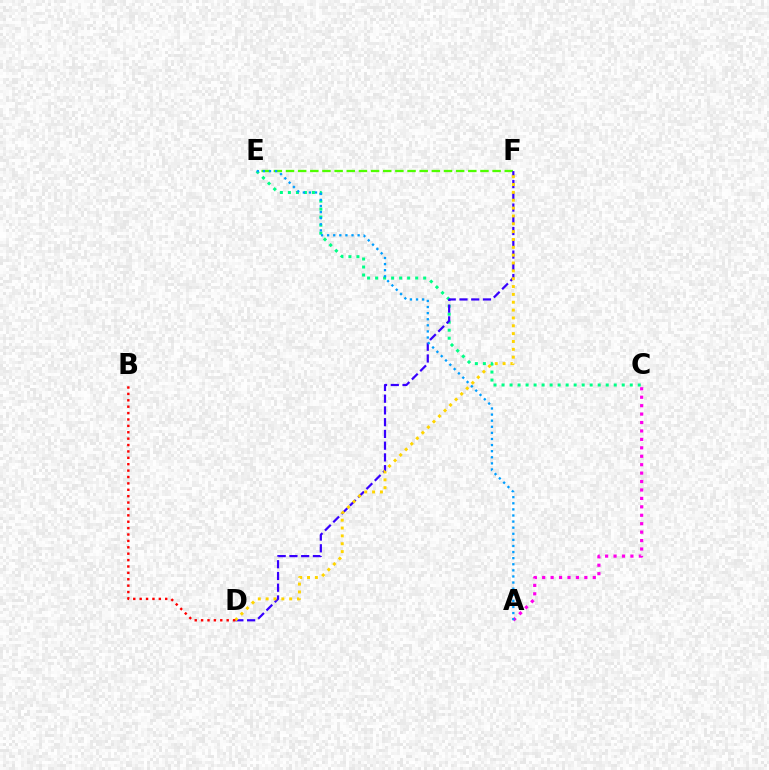{('A', 'C'): [{'color': '#ff00ed', 'line_style': 'dotted', 'thickness': 2.29}], ('E', 'F'): [{'color': '#4fff00', 'line_style': 'dashed', 'thickness': 1.65}], ('C', 'E'): [{'color': '#00ff86', 'line_style': 'dotted', 'thickness': 2.18}], ('D', 'F'): [{'color': '#3700ff', 'line_style': 'dashed', 'thickness': 1.6}, {'color': '#ffd500', 'line_style': 'dotted', 'thickness': 2.13}], ('B', 'D'): [{'color': '#ff0000', 'line_style': 'dotted', 'thickness': 1.74}], ('A', 'E'): [{'color': '#009eff', 'line_style': 'dotted', 'thickness': 1.66}]}